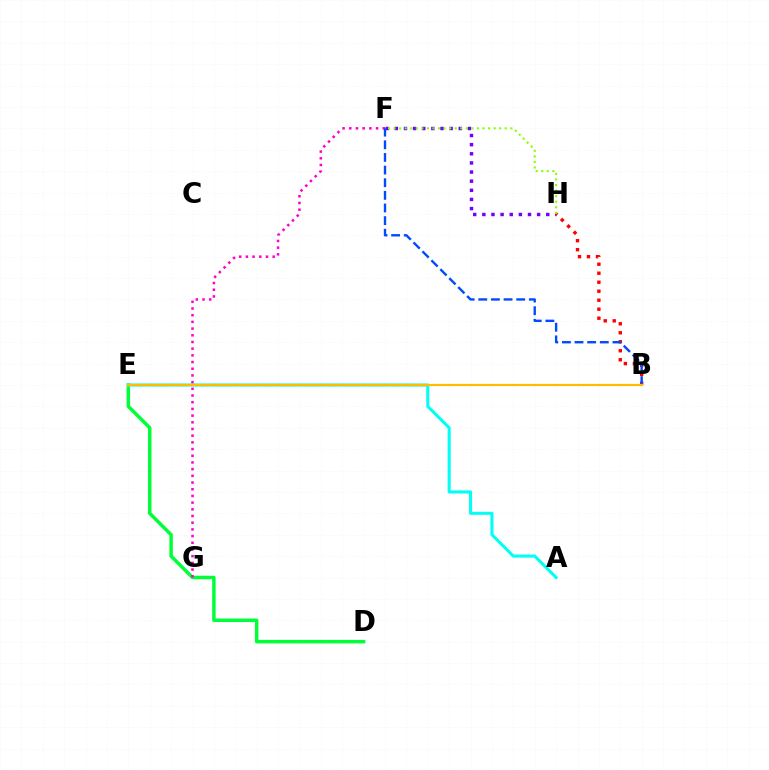{('D', 'E'): [{'color': '#00ff39', 'line_style': 'solid', 'thickness': 2.51}], ('F', 'H'): [{'color': '#7200ff', 'line_style': 'dotted', 'thickness': 2.48}, {'color': '#84ff00', 'line_style': 'dotted', 'thickness': 1.51}], ('A', 'E'): [{'color': '#00fff6', 'line_style': 'solid', 'thickness': 2.21}], ('F', 'G'): [{'color': '#ff00cf', 'line_style': 'dotted', 'thickness': 1.82}], ('B', 'H'): [{'color': '#ff0000', 'line_style': 'dotted', 'thickness': 2.44}], ('B', 'F'): [{'color': '#004bff', 'line_style': 'dashed', 'thickness': 1.72}], ('B', 'E'): [{'color': '#ffbd00', 'line_style': 'solid', 'thickness': 1.57}]}